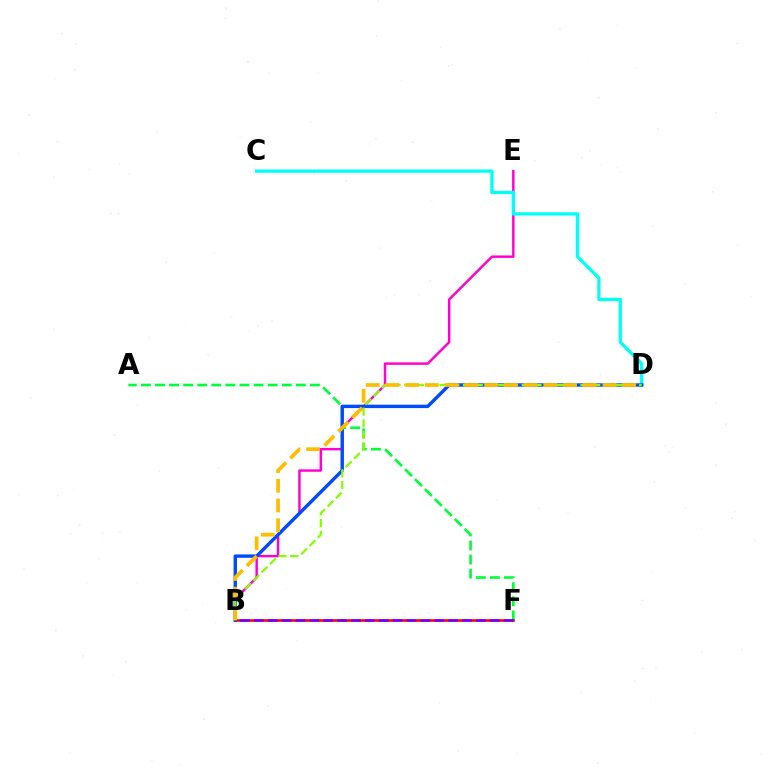{('A', 'F'): [{'color': '#00ff39', 'line_style': 'dashed', 'thickness': 1.91}], ('B', 'E'): [{'color': '#ff00cf', 'line_style': 'solid', 'thickness': 1.76}], ('B', 'F'): [{'color': '#ff0000', 'line_style': 'solid', 'thickness': 1.88}, {'color': '#7200ff', 'line_style': 'dashed', 'thickness': 1.89}], ('C', 'D'): [{'color': '#00fff6', 'line_style': 'solid', 'thickness': 2.36}], ('B', 'D'): [{'color': '#004bff', 'line_style': 'solid', 'thickness': 2.46}, {'color': '#84ff00', 'line_style': 'dashed', 'thickness': 1.6}, {'color': '#ffbd00', 'line_style': 'dashed', 'thickness': 2.68}]}